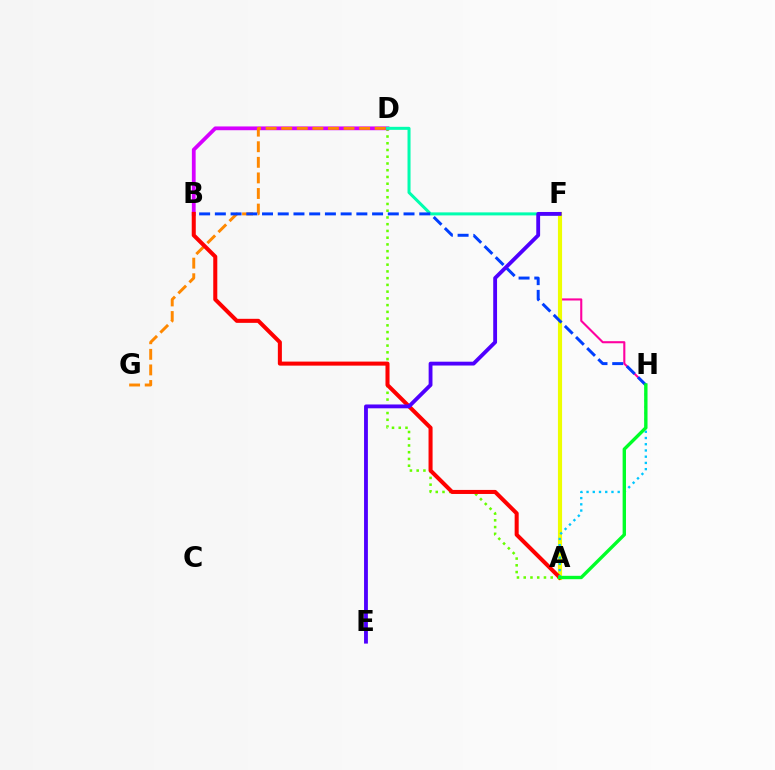{('F', 'H'): [{'color': '#ff00a0', 'line_style': 'solid', 'thickness': 1.51}], ('A', 'D'): [{'color': '#66ff00', 'line_style': 'dotted', 'thickness': 1.83}], ('B', 'D'): [{'color': '#d600ff', 'line_style': 'solid', 'thickness': 2.72}], ('D', 'F'): [{'color': '#00ffaf', 'line_style': 'solid', 'thickness': 2.18}], ('D', 'G'): [{'color': '#ff8800', 'line_style': 'dashed', 'thickness': 2.12}], ('A', 'F'): [{'color': '#eeff00', 'line_style': 'solid', 'thickness': 2.99}], ('B', 'H'): [{'color': '#003fff', 'line_style': 'dashed', 'thickness': 2.14}], ('A', 'B'): [{'color': '#ff0000', 'line_style': 'solid', 'thickness': 2.91}], ('E', 'F'): [{'color': '#4f00ff', 'line_style': 'solid', 'thickness': 2.76}], ('A', 'H'): [{'color': '#00c7ff', 'line_style': 'dotted', 'thickness': 1.69}, {'color': '#00ff27', 'line_style': 'solid', 'thickness': 2.43}]}